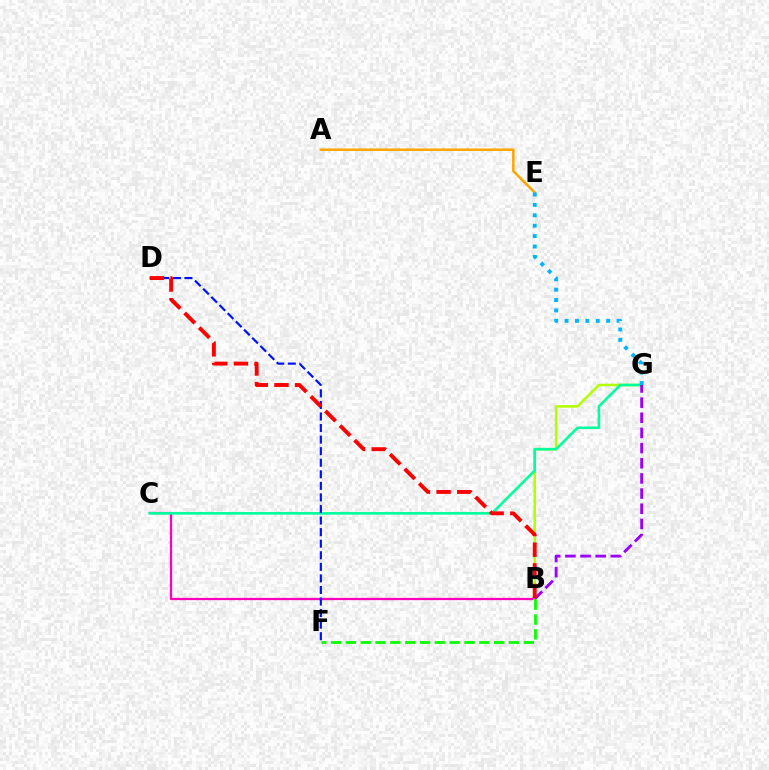{('B', 'C'): [{'color': '#ff00bd', 'line_style': 'solid', 'thickness': 1.63}], ('B', 'G'): [{'color': '#b3ff00', 'line_style': 'solid', 'thickness': 1.82}, {'color': '#9b00ff', 'line_style': 'dashed', 'thickness': 2.06}], ('C', 'G'): [{'color': '#00ff9d', 'line_style': 'solid', 'thickness': 1.87}], ('A', 'E'): [{'color': '#ffa500', 'line_style': 'solid', 'thickness': 1.8}], ('D', 'F'): [{'color': '#0010ff', 'line_style': 'dashed', 'thickness': 1.57}], ('E', 'G'): [{'color': '#00b5ff', 'line_style': 'dotted', 'thickness': 2.83}], ('B', 'D'): [{'color': '#ff0000', 'line_style': 'dashed', 'thickness': 2.8}], ('B', 'F'): [{'color': '#08ff00', 'line_style': 'dashed', 'thickness': 2.01}]}